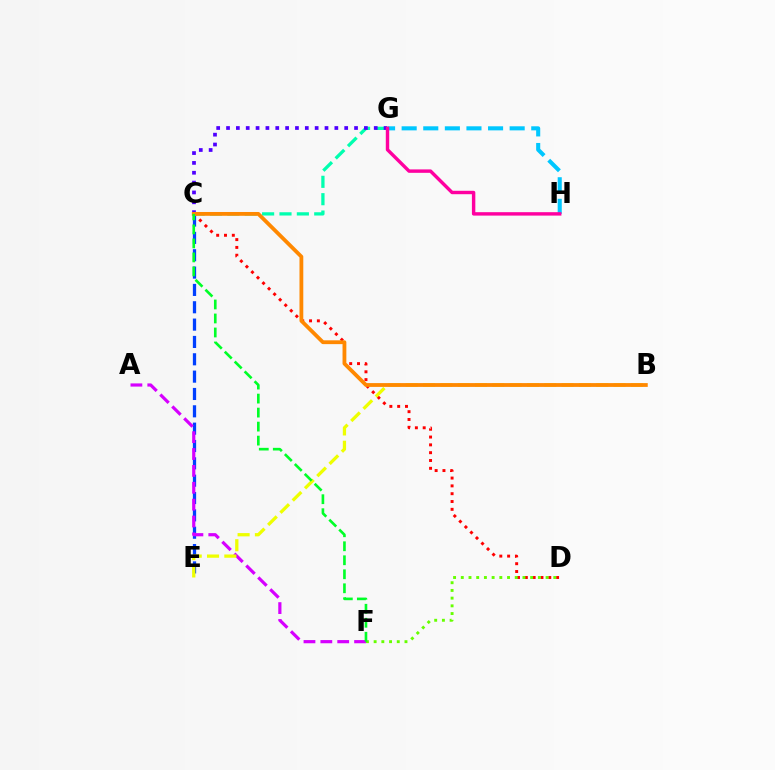{('C', 'D'): [{'color': '#ff0000', 'line_style': 'dotted', 'thickness': 2.12}], ('C', 'E'): [{'color': '#003fff', 'line_style': 'dashed', 'thickness': 2.36}], ('A', 'F'): [{'color': '#d600ff', 'line_style': 'dashed', 'thickness': 2.29}], ('C', 'G'): [{'color': '#00ffaf', 'line_style': 'dashed', 'thickness': 2.36}, {'color': '#4f00ff', 'line_style': 'dotted', 'thickness': 2.68}], ('B', 'E'): [{'color': '#eeff00', 'line_style': 'dashed', 'thickness': 2.35}], ('B', 'C'): [{'color': '#ff8800', 'line_style': 'solid', 'thickness': 2.74}], ('G', 'H'): [{'color': '#00c7ff', 'line_style': 'dashed', 'thickness': 2.93}, {'color': '#ff00a0', 'line_style': 'solid', 'thickness': 2.46}], ('D', 'F'): [{'color': '#66ff00', 'line_style': 'dotted', 'thickness': 2.09}], ('C', 'F'): [{'color': '#00ff27', 'line_style': 'dashed', 'thickness': 1.9}]}